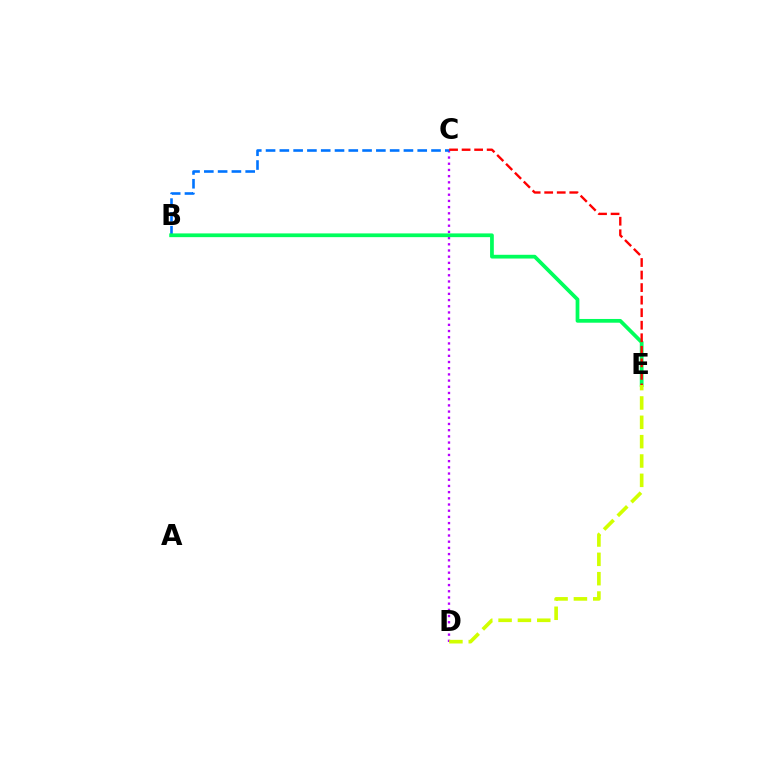{('C', 'D'): [{'color': '#b900ff', 'line_style': 'dotted', 'thickness': 1.68}], ('B', 'C'): [{'color': '#0074ff', 'line_style': 'dashed', 'thickness': 1.87}], ('B', 'E'): [{'color': '#00ff5c', 'line_style': 'solid', 'thickness': 2.7}], ('C', 'E'): [{'color': '#ff0000', 'line_style': 'dashed', 'thickness': 1.7}], ('D', 'E'): [{'color': '#d1ff00', 'line_style': 'dashed', 'thickness': 2.63}]}